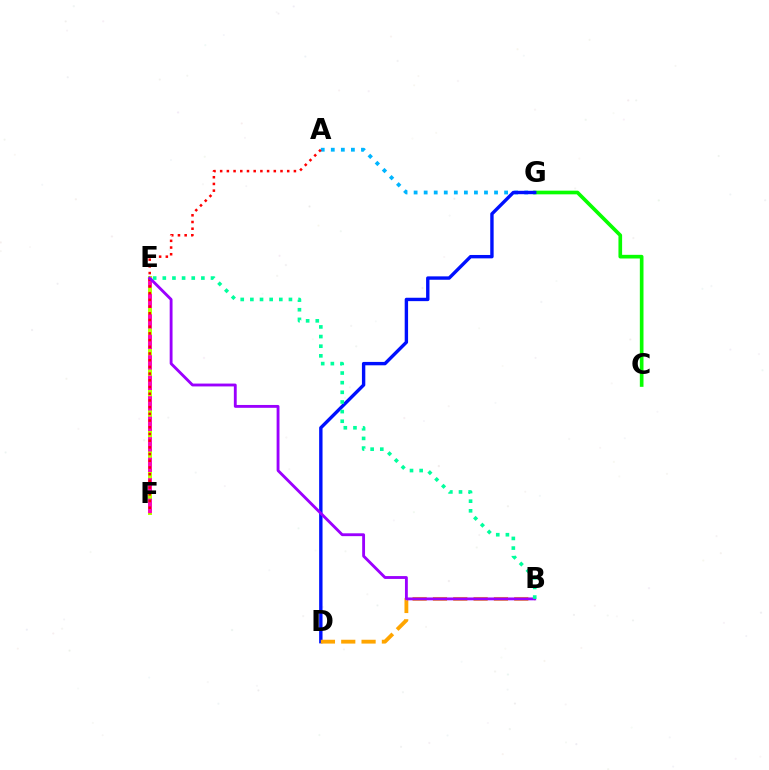{('A', 'G'): [{'color': '#00b5ff', 'line_style': 'dotted', 'thickness': 2.73}], ('E', 'F'): [{'color': '#b3ff00', 'line_style': 'solid', 'thickness': 2.86}, {'color': '#ff00bd', 'line_style': 'dashed', 'thickness': 2.78}], ('A', 'F'): [{'color': '#ff0000', 'line_style': 'dotted', 'thickness': 1.82}], ('C', 'G'): [{'color': '#08ff00', 'line_style': 'solid', 'thickness': 2.64}], ('D', 'G'): [{'color': '#0010ff', 'line_style': 'solid', 'thickness': 2.44}], ('B', 'D'): [{'color': '#ffa500', 'line_style': 'dashed', 'thickness': 2.76}], ('B', 'E'): [{'color': '#9b00ff', 'line_style': 'solid', 'thickness': 2.05}, {'color': '#00ff9d', 'line_style': 'dotted', 'thickness': 2.62}]}